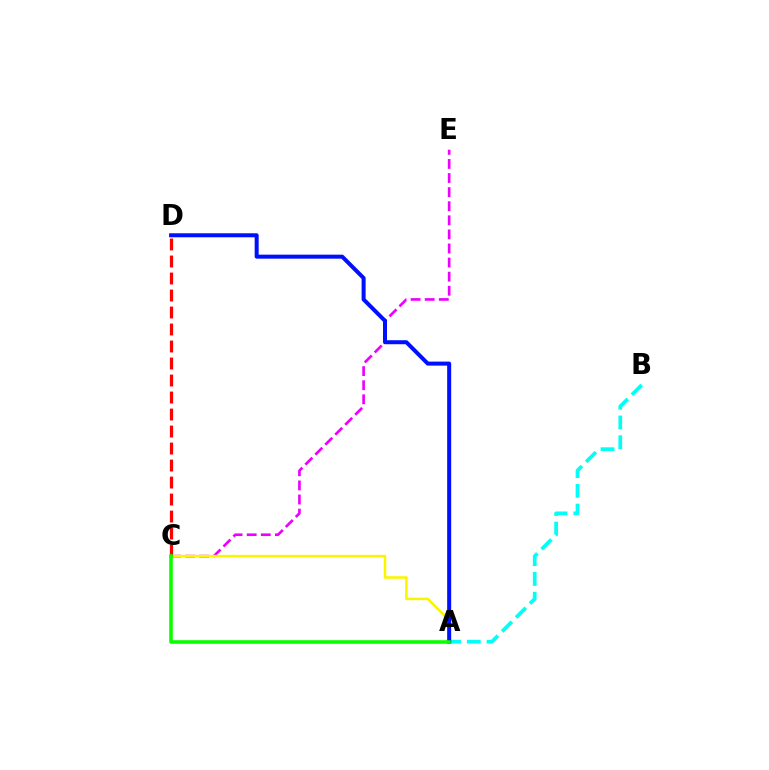{('C', 'E'): [{'color': '#ee00ff', 'line_style': 'dashed', 'thickness': 1.91}], ('A', 'C'): [{'color': '#fcf500', 'line_style': 'solid', 'thickness': 1.85}, {'color': '#08ff00', 'line_style': 'solid', 'thickness': 2.58}], ('A', 'B'): [{'color': '#00fff6', 'line_style': 'dashed', 'thickness': 2.68}], ('A', 'D'): [{'color': '#0010ff', 'line_style': 'solid', 'thickness': 2.89}], ('C', 'D'): [{'color': '#ff0000', 'line_style': 'dashed', 'thickness': 2.31}]}